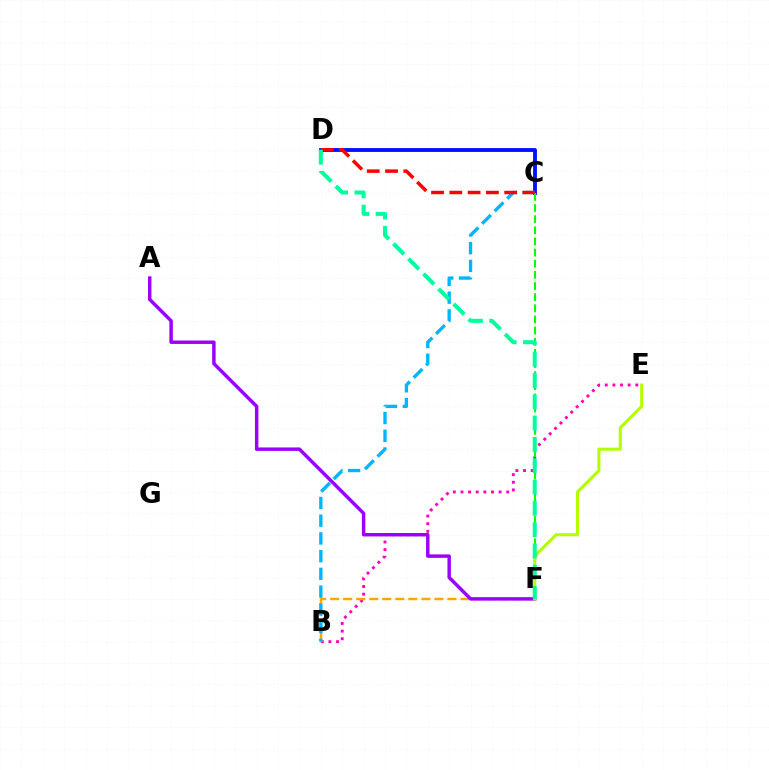{('C', 'D'): [{'color': '#0010ff', 'line_style': 'solid', 'thickness': 2.77}, {'color': '#ff0000', 'line_style': 'dashed', 'thickness': 2.48}], ('B', 'E'): [{'color': '#ff00bd', 'line_style': 'dotted', 'thickness': 2.07}], ('B', 'F'): [{'color': '#ffa500', 'line_style': 'dashed', 'thickness': 1.77}], ('B', 'C'): [{'color': '#00b5ff', 'line_style': 'dashed', 'thickness': 2.41}], ('C', 'F'): [{'color': '#08ff00', 'line_style': 'dashed', 'thickness': 1.51}], ('A', 'F'): [{'color': '#9b00ff', 'line_style': 'solid', 'thickness': 2.48}], ('E', 'F'): [{'color': '#b3ff00', 'line_style': 'solid', 'thickness': 2.21}], ('D', 'F'): [{'color': '#00ff9d', 'line_style': 'dashed', 'thickness': 2.89}]}